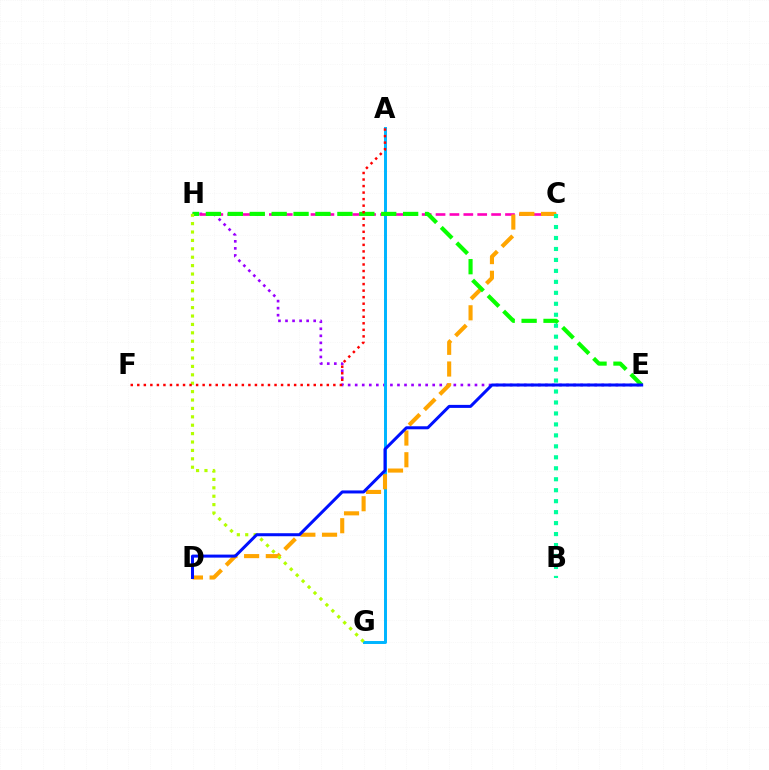{('E', 'H'): [{'color': '#9b00ff', 'line_style': 'dotted', 'thickness': 1.91}, {'color': '#08ff00', 'line_style': 'dashed', 'thickness': 2.98}], ('C', 'H'): [{'color': '#ff00bd', 'line_style': 'dashed', 'thickness': 1.89}], ('A', 'G'): [{'color': '#00b5ff', 'line_style': 'solid', 'thickness': 2.14}], ('C', 'D'): [{'color': '#ffa500', 'line_style': 'dashed', 'thickness': 2.95}], ('B', 'C'): [{'color': '#00ff9d', 'line_style': 'dotted', 'thickness': 2.98}], ('G', 'H'): [{'color': '#b3ff00', 'line_style': 'dotted', 'thickness': 2.28}], ('D', 'E'): [{'color': '#0010ff', 'line_style': 'solid', 'thickness': 2.17}], ('A', 'F'): [{'color': '#ff0000', 'line_style': 'dotted', 'thickness': 1.78}]}